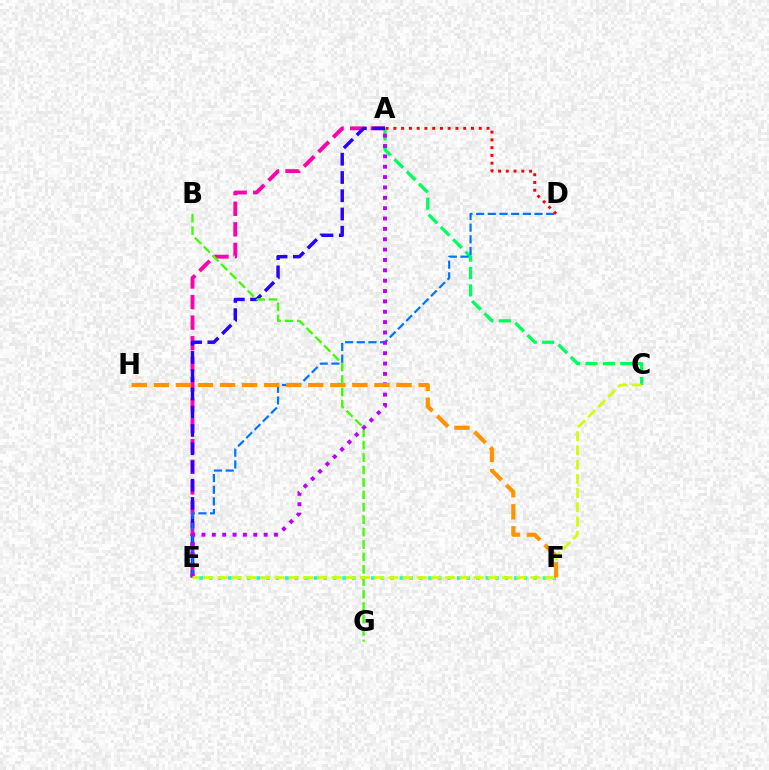{('A', 'C'): [{'color': '#00ff5c', 'line_style': 'dashed', 'thickness': 2.36}], ('A', 'E'): [{'color': '#ff00ac', 'line_style': 'dashed', 'thickness': 2.8}, {'color': '#2500ff', 'line_style': 'dashed', 'thickness': 2.48}, {'color': '#b900ff', 'line_style': 'dotted', 'thickness': 2.81}], ('B', 'G'): [{'color': '#3dff00', 'line_style': 'dashed', 'thickness': 1.69}], ('D', 'E'): [{'color': '#0074ff', 'line_style': 'dashed', 'thickness': 1.59}], ('E', 'F'): [{'color': '#00fff6', 'line_style': 'dotted', 'thickness': 2.59}], ('A', 'D'): [{'color': '#ff0000', 'line_style': 'dotted', 'thickness': 2.11}], ('C', 'E'): [{'color': '#d1ff00', 'line_style': 'dashed', 'thickness': 1.93}], ('F', 'H'): [{'color': '#ff9400', 'line_style': 'dashed', 'thickness': 3.0}]}